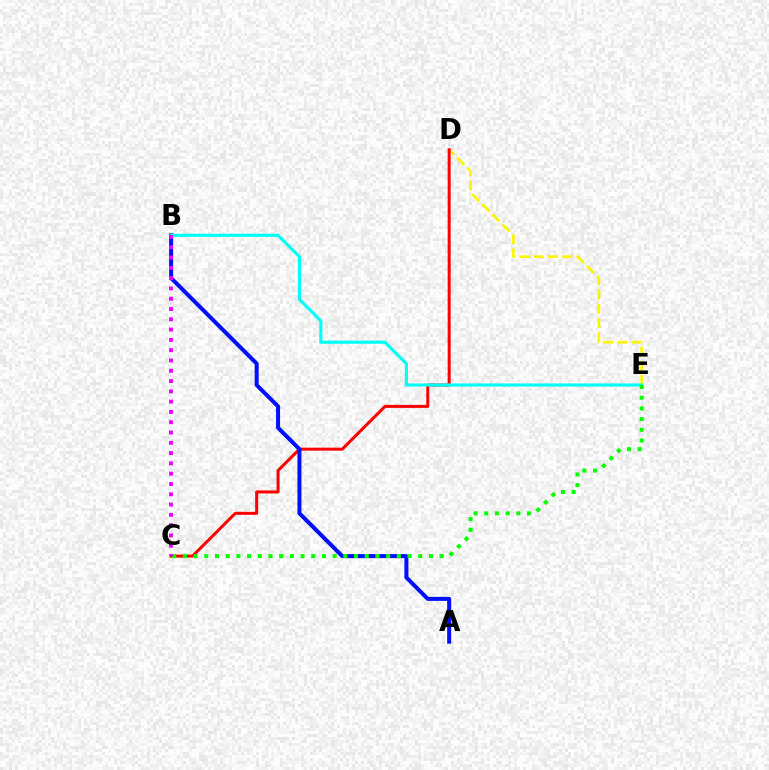{('D', 'E'): [{'color': '#fcf500', 'line_style': 'dashed', 'thickness': 1.94}], ('C', 'D'): [{'color': '#ff0000', 'line_style': 'solid', 'thickness': 2.17}], ('A', 'B'): [{'color': '#0010ff', 'line_style': 'solid', 'thickness': 2.9}], ('B', 'E'): [{'color': '#00fff6', 'line_style': 'solid', 'thickness': 2.25}], ('C', 'E'): [{'color': '#08ff00', 'line_style': 'dotted', 'thickness': 2.91}], ('B', 'C'): [{'color': '#ee00ff', 'line_style': 'dotted', 'thickness': 2.8}]}